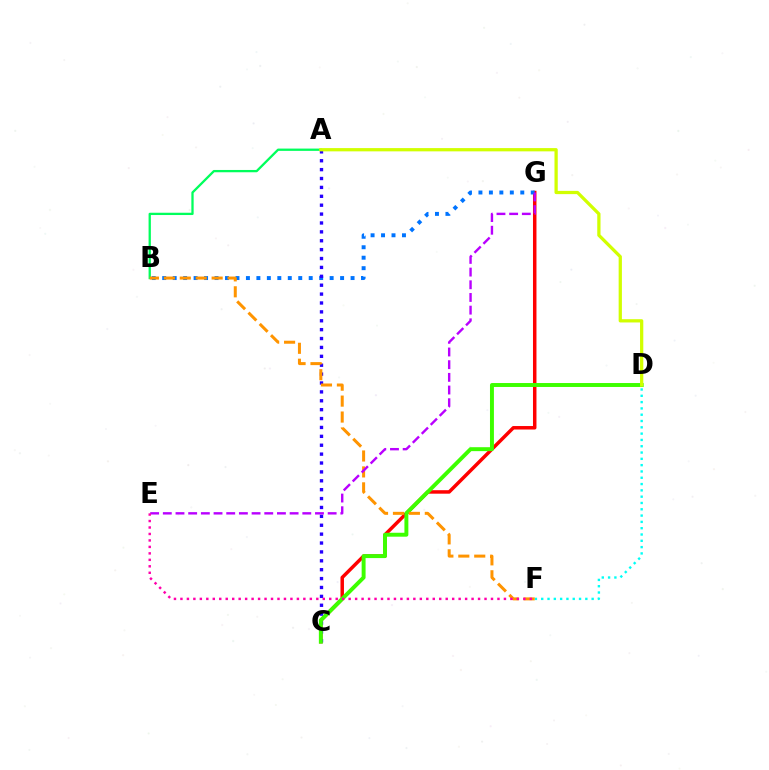{('A', 'B'): [{'color': '#00ff5c', 'line_style': 'solid', 'thickness': 1.65}], ('C', 'G'): [{'color': '#ff0000', 'line_style': 'solid', 'thickness': 2.51}], ('B', 'G'): [{'color': '#0074ff', 'line_style': 'dotted', 'thickness': 2.84}], ('D', 'F'): [{'color': '#00fff6', 'line_style': 'dotted', 'thickness': 1.71}], ('A', 'C'): [{'color': '#2500ff', 'line_style': 'dotted', 'thickness': 2.42}], ('C', 'D'): [{'color': '#3dff00', 'line_style': 'solid', 'thickness': 2.83}], ('B', 'F'): [{'color': '#ff9400', 'line_style': 'dashed', 'thickness': 2.16}], ('A', 'D'): [{'color': '#d1ff00', 'line_style': 'solid', 'thickness': 2.35}], ('E', 'G'): [{'color': '#b900ff', 'line_style': 'dashed', 'thickness': 1.72}], ('E', 'F'): [{'color': '#ff00ac', 'line_style': 'dotted', 'thickness': 1.76}]}